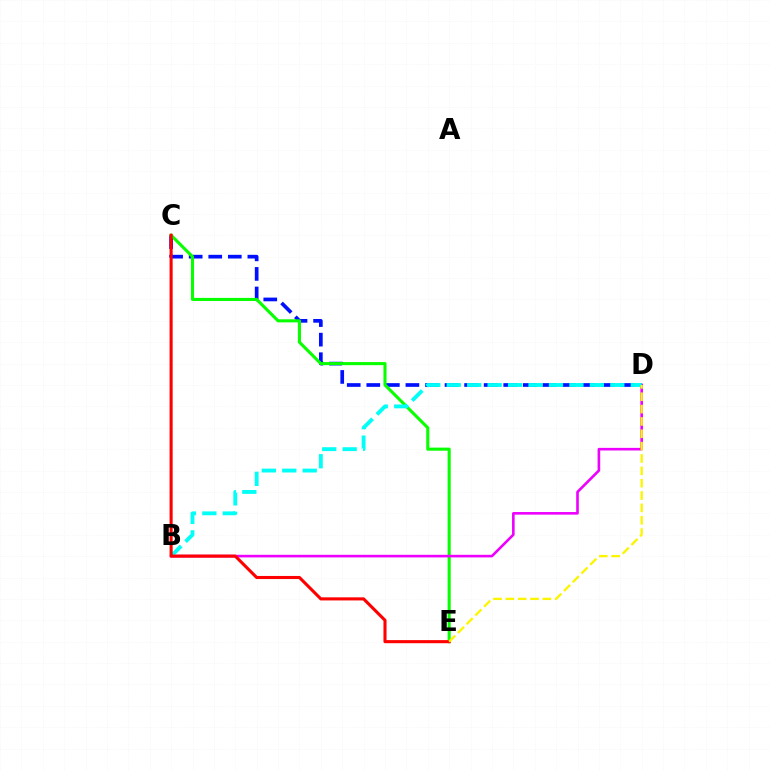{('C', 'D'): [{'color': '#0010ff', 'line_style': 'dashed', 'thickness': 2.66}], ('C', 'E'): [{'color': '#08ff00', 'line_style': 'solid', 'thickness': 2.22}, {'color': '#ff0000', 'line_style': 'solid', 'thickness': 2.22}], ('B', 'D'): [{'color': '#ee00ff', 'line_style': 'solid', 'thickness': 1.88}, {'color': '#00fff6', 'line_style': 'dashed', 'thickness': 2.78}], ('D', 'E'): [{'color': '#fcf500', 'line_style': 'dashed', 'thickness': 1.68}]}